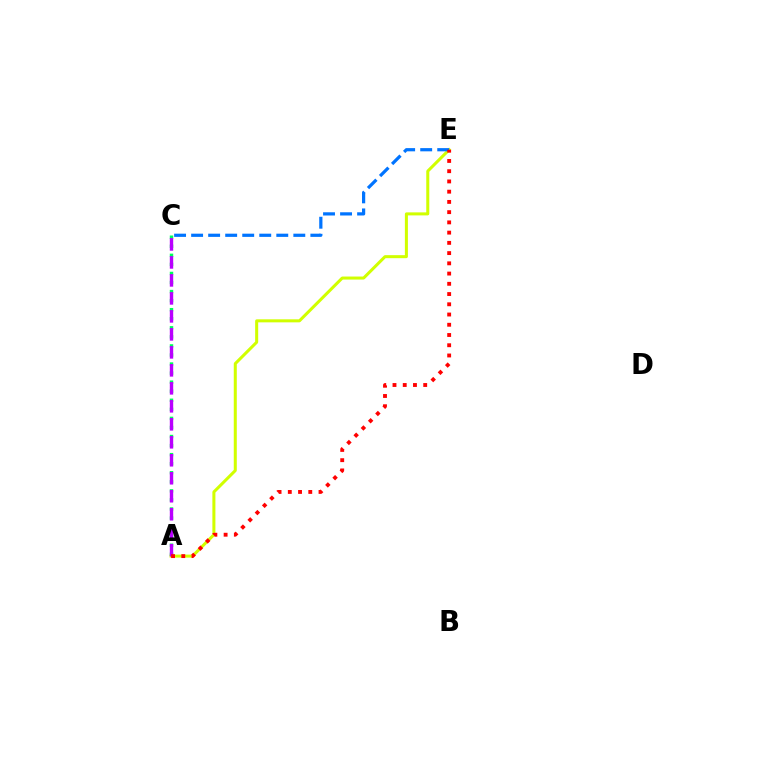{('A', 'E'): [{'color': '#d1ff00', 'line_style': 'solid', 'thickness': 2.18}, {'color': '#ff0000', 'line_style': 'dotted', 'thickness': 2.78}], ('A', 'C'): [{'color': '#00ff5c', 'line_style': 'dotted', 'thickness': 2.46}, {'color': '#b900ff', 'line_style': 'dashed', 'thickness': 2.44}], ('C', 'E'): [{'color': '#0074ff', 'line_style': 'dashed', 'thickness': 2.31}]}